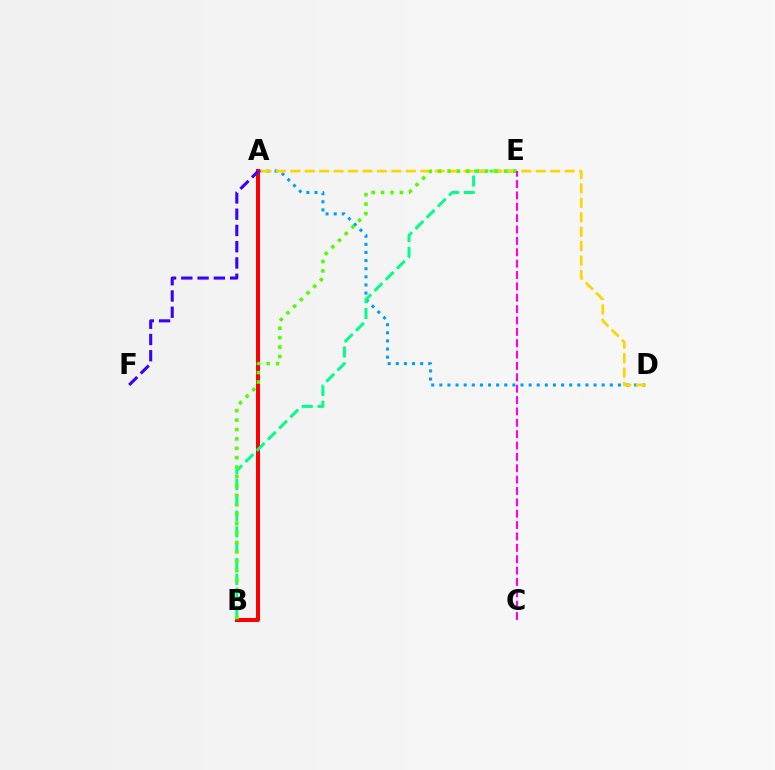{('A', 'D'): [{'color': '#009eff', 'line_style': 'dotted', 'thickness': 2.21}, {'color': '#ffd500', 'line_style': 'dashed', 'thickness': 1.96}], ('A', 'B'): [{'color': '#ff0000', 'line_style': 'solid', 'thickness': 2.89}], ('B', 'E'): [{'color': '#00ff86', 'line_style': 'dashed', 'thickness': 2.15}, {'color': '#4fff00', 'line_style': 'dotted', 'thickness': 2.56}], ('A', 'F'): [{'color': '#3700ff', 'line_style': 'dashed', 'thickness': 2.21}], ('C', 'E'): [{'color': '#ff00ed', 'line_style': 'dashed', 'thickness': 1.54}]}